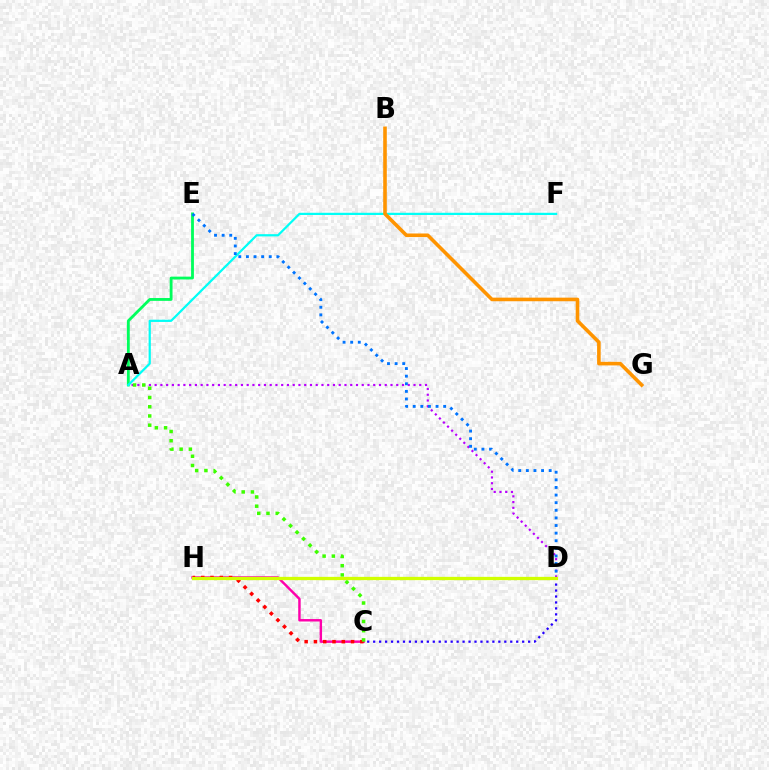{('A', 'D'): [{'color': '#b900ff', 'line_style': 'dotted', 'thickness': 1.56}], ('A', 'E'): [{'color': '#00ff5c', 'line_style': 'solid', 'thickness': 2.04}], ('C', 'H'): [{'color': '#ff00ac', 'line_style': 'solid', 'thickness': 1.76}, {'color': '#ff0000', 'line_style': 'dotted', 'thickness': 2.52}], ('A', 'F'): [{'color': '#00fff6', 'line_style': 'solid', 'thickness': 1.6}], ('B', 'G'): [{'color': '#ff9400', 'line_style': 'solid', 'thickness': 2.59}], ('A', 'C'): [{'color': '#3dff00', 'line_style': 'dotted', 'thickness': 2.51}], ('D', 'E'): [{'color': '#0074ff', 'line_style': 'dotted', 'thickness': 2.07}], ('C', 'D'): [{'color': '#2500ff', 'line_style': 'dotted', 'thickness': 1.62}], ('D', 'H'): [{'color': '#d1ff00', 'line_style': 'solid', 'thickness': 2.37}]}